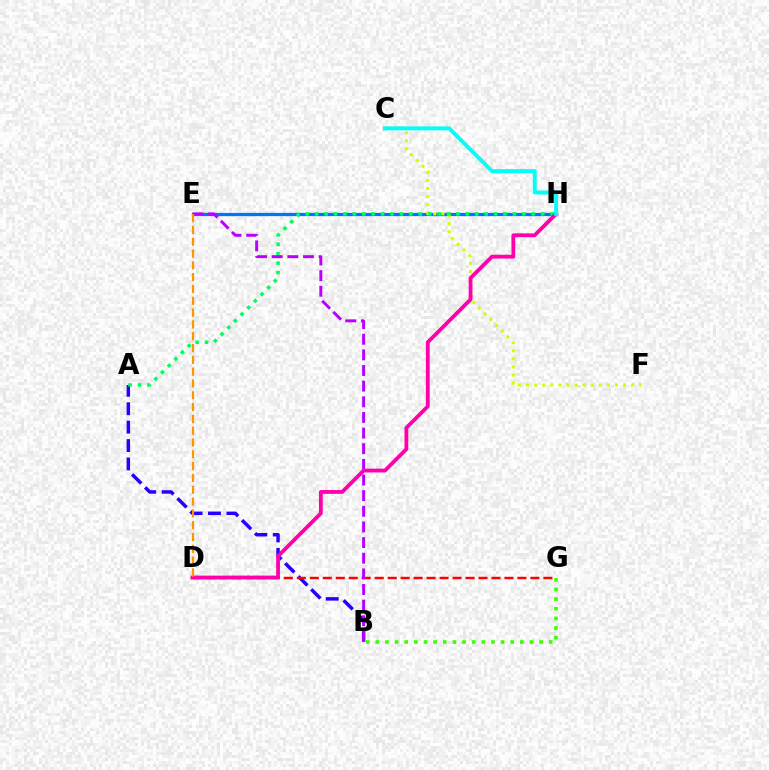{('A', 'B'): [{'color': '#2500ff', 'line_style': 'dashed', 'thickness': 2.5}], ('B', 'G'): [{'color': '#3dff00', 'line_style': 'dotted', 'thickness': 2.62}], ('E', 'H'): [{'color': '#0074ff', 'line_style': 'solid', 'thickness': 2.33}], ('D', 'G'): [{'color': '#ff0000', 'line_style': 'dashed', 'thickness': 1.76}], ('C', 'F'): [{'color': '#d1ff00', 'line_style': 'dotted', 'thickness': 2.2}], ('A', 'H'): [{'color': '#00ff5c', 'line_style': 'dotted', 'thickness': 2.56}], ('B', 'E'): [{'color': '#b900ff', 'line_style': 'dashed', 'thickness': 2.13}], ('D', 'H'): [{'color': '#ff00ac', 'line_style': 'solid', 'thickness': 2.74}], ('C', 'H'): [{'color': '#00fff6', 'line_style': 'solid', 'thickness': 2.8}], ('D', 'E'): [{'color': '#ff9400', 'line_style': 'dashed', 'thickness': 1.6}]}